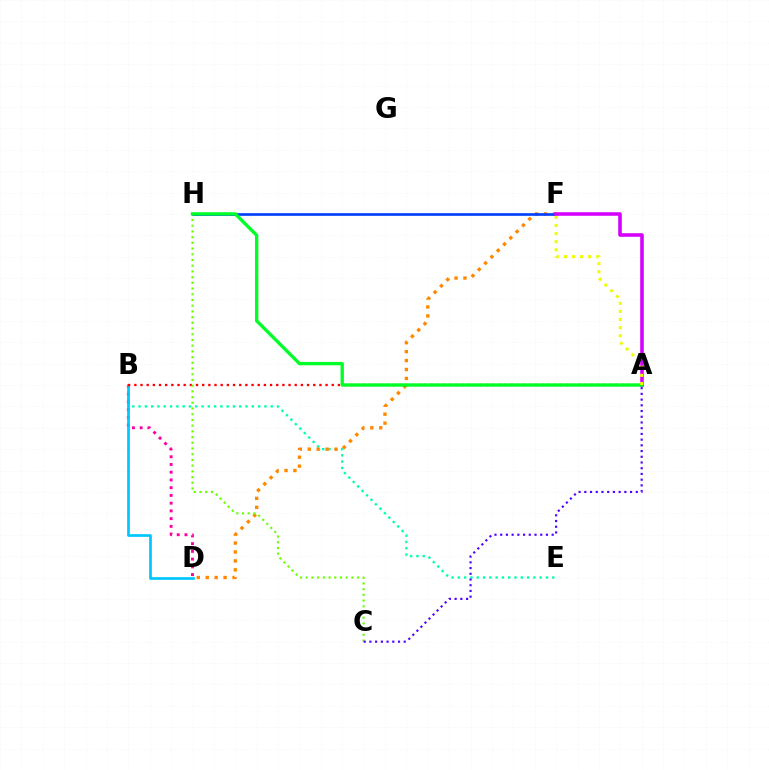{('B', 'E'): [{'color': '#00ffaf', 'line_style': 'dotted', 'thickness': 1.71}], ('B', 'D'): [{'color': '#ff00a0', 'line_style': 'dotted', 'thickness': 2.1}, {'color': '#00c7ff', 'line_style': 'solid', 'thickness': 1.95}], ('D', 'F'): [{'color': '#ff8800', 'line_style': 'dotted', 'thickness': 2.43}], ('A', 'B'): [{'color': '#ff0000', 'line_style': 'dotted', 'thickness': 1.68}], ('F', 'H'): [{'color': '#003fff', 'line_style': 'solid', 'thickness': 1.92}], ('C', 'H'): [{'color': '#66ff00', 'line_style': 'dotted', 'thickness': 1.55}], ('A', 'C'): [{'color': '#4f00ff', 'line_style': 'dotted', 'thickness': 1.55}], ('A', 'F'): [{'color': '#d600ff', 'line_style': 'solid', 'thickness': 2.57}, {'color': '#eeff00', 'line_style': 'dotted', 'thickness': 2.2}], ('A', 'H'): [{'color': '#00ff27', 'line_style': 'solid', 'thickness': 2.4}]}